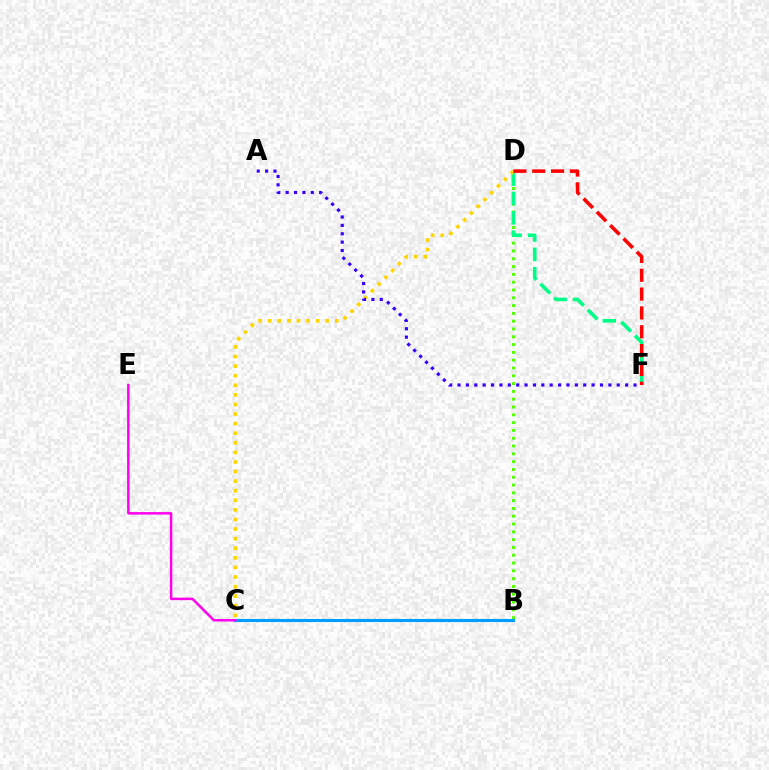{('B', 'D'): [{'color': '#4fff00', 'line_style': 'dotted', 'thickness': 2.12}], ('D', 'F'): [{'color': '#00ff86', 'line_style': 'dashed', 'thickness': 2.62}, {'color': '#ff0000', 'line_style': 'dashed', 'thickness': 2.56}], ('B', 'C'): [{'color': '#009eff', 'line_style': 'solid', 'thickness': 2.23}], ('C', 'D'): [{'color': '#ffd500', 'line_style': 'dotted', 'thickness': 2.6}], ('A', 'F'): [{'color': '#3700ff', 'line_style': 'dotted', 'thickness': 2.28}], ('C', 'E'): [{'color': '#ff00ed', 'line_style': 'solid', 'thickness': 1.78}]}